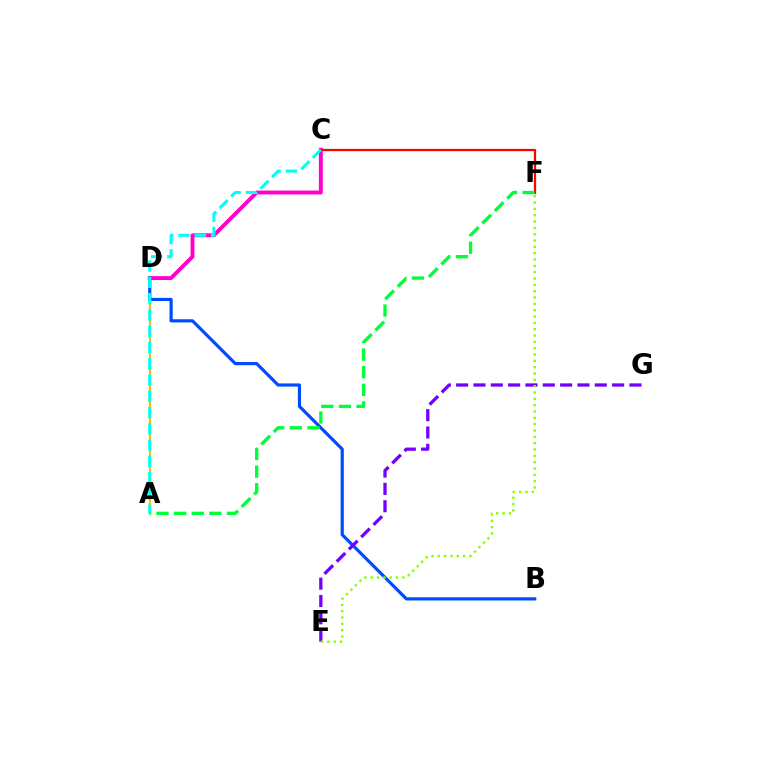{('C', 'D'): [{'color': '#ff00cf', 'line_style': 'solid', 'thickness': 2.8}], ('A', 'D'): [{'color': '#ffbd00', 'line_style': 'solid', 'thickness': 1.57}], ('C', 'F'): [{'color': '#ff0000', 'line_style': 'solid', 'thickness': 1.63}], ('B', 'D'): [{'color': '#004bff', 'line_style': 'solid', 'thickness': 2.29}], ('A', 'C'): [{'color': '#00fff6', 'line_style': 'dashed', 'thickness': 2.21}], ('A', 'F'): [{'color': '#00ff39', 'line_style': 'dashed', 'thickness': 2.39}], ('E', 'G'): [{'color': '#7200ff', 'line_style': 'dashed', 'thickness': 2.35}], ('E', 'F'): [{'color': '#84ff00', 'line_style': 'dotted', 'thickness': 1.72}]}